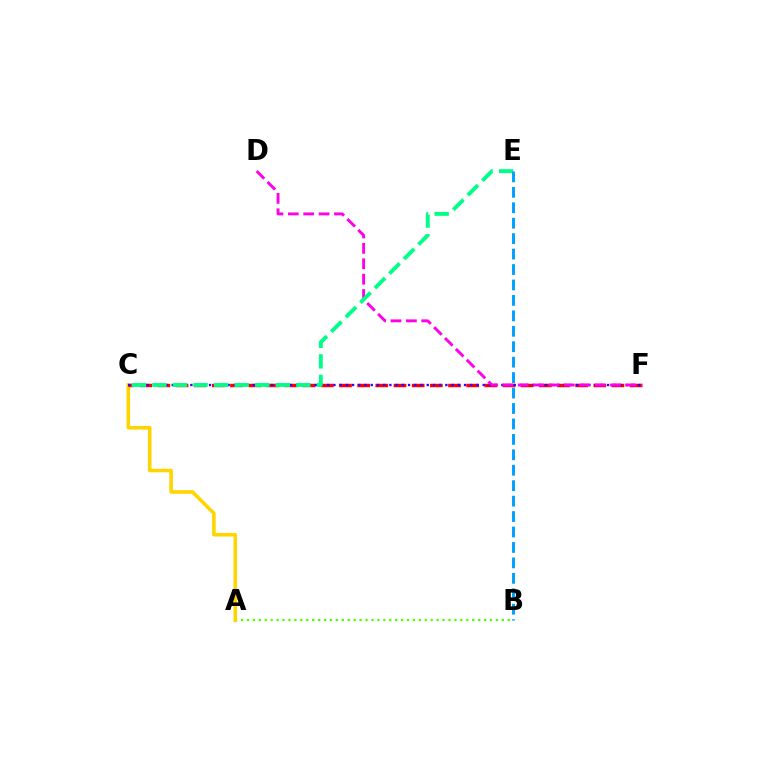{('A', 'B'): [{'color': '#4fff00', 'line_style': 'dotted', 'thickness': 1.61}], ('A', 'C'): [{'color': '#ffd500', 'line_style': 'solid', 'thickness': 2.57}], ('C', 'F'): [{'color': '#ff0000', 'line_style': 'dashed', 'thickness': 2.47}, {'color': '#3700ff', 'line_style': 'dotted', 'thickness': 1.69}], ('D', 'F'): [{'color': '#ff00ed', 'line_style': 'dashed', 'thickness': 2.09}], ('C', 'E'): [{'color': '#00ff86', 'line_style': 'dashed', 'thickness': 2.79}], ('B', 'E'): [{'color': '#009eff', 'line_style': 'dashed', 'thickness': 2.1}]}